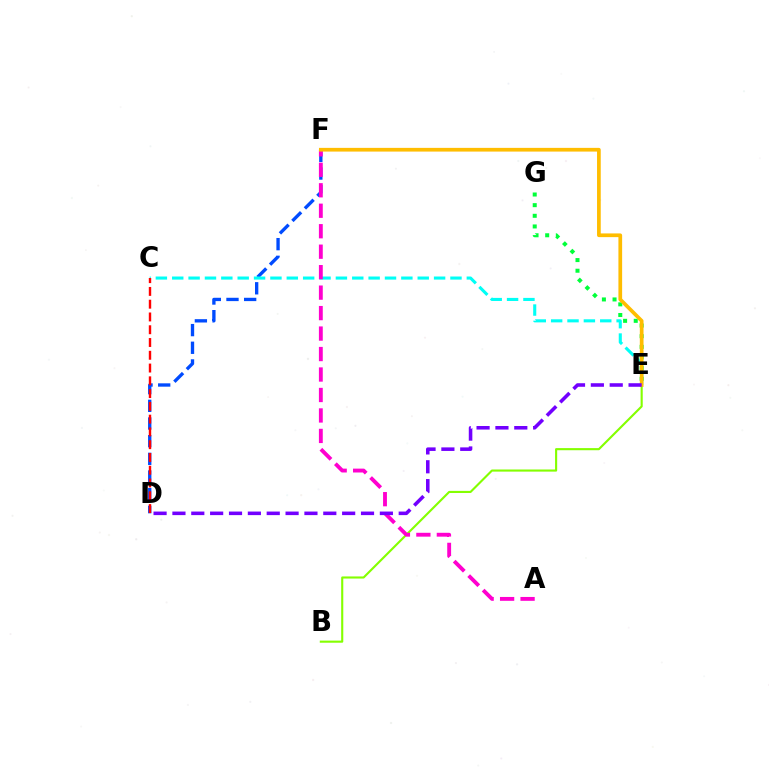{('B', 'E'): [{'color': '#84ff00', 'line_style': 'solid', 'thickness': 1.53}], ('D', 'F'): [{'color': '#004bff', 'line_style': 'dashed', 'thickness': 2.4}], ('C', 'E'): [{'color': '#00fff6', 'line_style': 'dashed', 'thickness': 2.22}], ('E', 'G'): [{'color': '#00ff39', 'line_style': 'dotted', 'thickness': 2.89}], ('A', 'F'): [{'color': '#ff00cf', 'line_style': 'dashed', 'thickness': 2.78}], ('C', 'D'): [{'color': '#ff0000', 'line_style': 'dashed', 'thickness': 1.74}], ('E', 'F'): [{'color': '#ffbd00', 'line_style': 'solid', 'thickness': 2.67}], ('D', 'E'): [{'color': '#7200ff', 'line_style': 'dashed', 'thickness': 2.56}]}